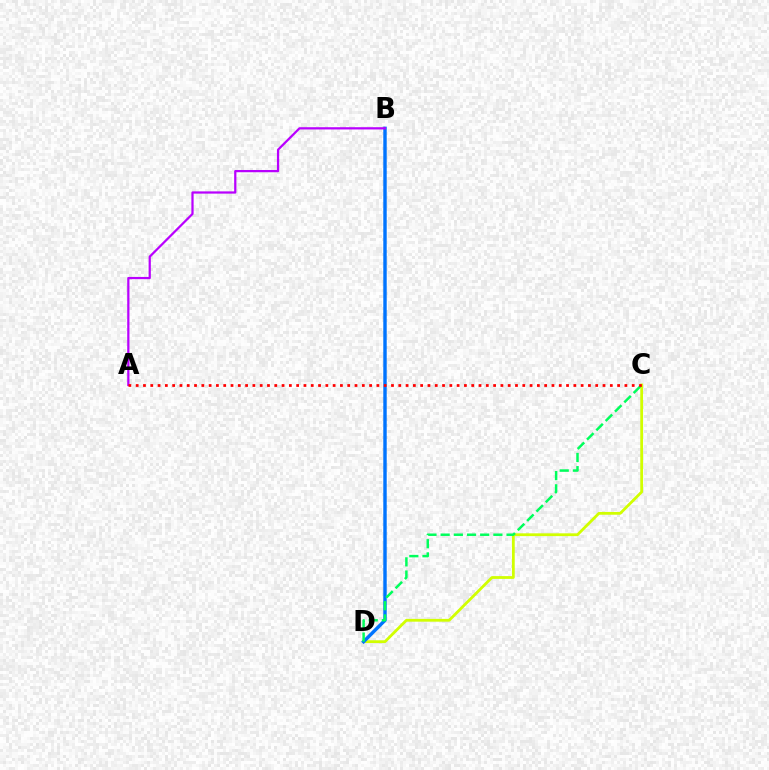{('C', 'D'): [{'color': '#d1ff00', 'line_style': 'solid', 'thickness': 2.01}, {'color': '#00ff5c', 'line_style': 'dashed', 'thickness': 1.79}], ('B', 'D'): [{'color': '#0074ff', 'line_style': 'solid', 'thickness': 2.46}], ('A', 'B'): [{'color': '#b900ff', 'line_style': 'solid', 'thickness': 1.61}], ('A', 'C'): [{'color': '#ff0000', 'line_style': 'dotted', 'thickness': 1.98}]}